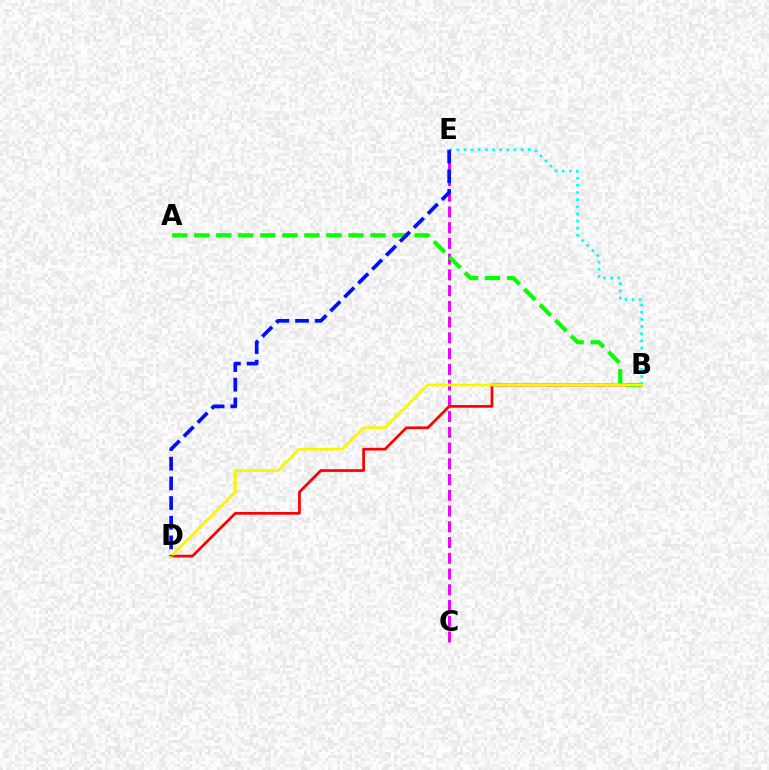{('C', 'E'): [{'color': '#ee00ff', 'line_style': 'dashed', 'thickness': 2.14}], ('B', 'E'): [{'color': '#00fff6', 'line_style': 'dotted', 'thickness': 1.94}], ('B', 'D'): [{'color': '#ff0000', 'line_style': 'solid', 'thickness': 1.95}, {'color': '#fcf500', 'line_style': 'solid', 'thickness': 2.01}], ('A', 'B'): [{'color': '#08ff00', 'line_style': 'dashed', 'thickness': 2.99}], ('D', 'E'): [{'color': '#0010ff', 'line_style': 'dashed', 'thickness': 2.67}]}